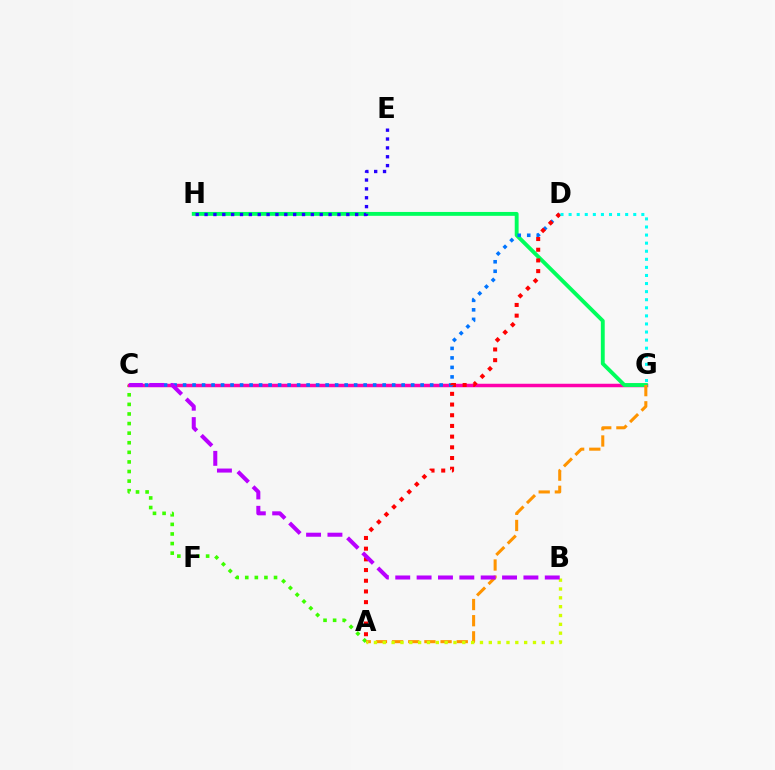{('A', 'C'): [{'color': '#3dff00', 'line_style': 'dotted', 'thickness': 2.61}], ('C', 'G'): [{'color': '#ff00ac', 'line_style': 'solid', 'thickness': 2.51}], ('G', 'H'): [{'color': '#00ff5c', 'line_style': 'solid', 'thickness': 2.79}], ('A', 'G'): [{'color': '#ff9400', 'line_style': 'dashed', 'thickness': 2.2}], ('A', 'B'): [{'color': '#d1ff00', 'line_style': 'dotted', 'thickness': 2.4}], ('C', 'D'): [{'color': '#0074ff', 'line_style': 'dotted', 'thickness': 2.58}], ('A', 'D'): [{'color': '#ff0000', 'line_style': 'dotted', 'thickness': 2.91}], ('B', 'C'): [{'color': '#b900ff', 'line_style': 'dashed', 'thickness': 2.9}], ('D', 'G'): [{'color': '#00fff6', 'line_style': 'dotted', 'thickness': 2.2}], ('E', 'H'): [{'color': '#2500ff', 'line_style': 'dotted', 'thickness': 2.41}]}